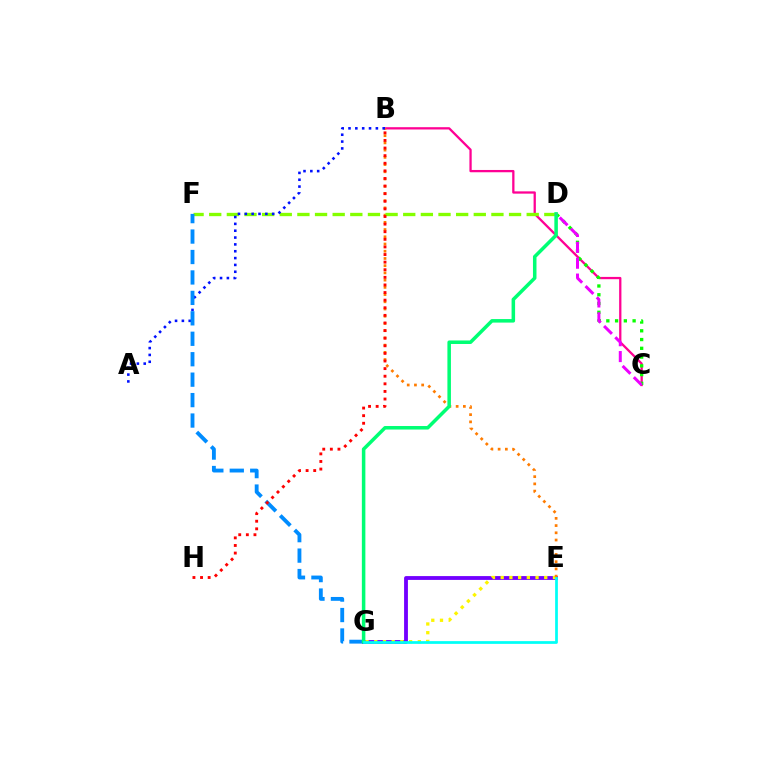{('E', 'G'): [{'color': '#7200ff', 'line_style': 'solid', 'thickness': 2.76}, {'color': '#fcf500', 'line_style': 'dotted', 'thickness': 2.37}, {'color': '#00fff6', 'line_style': 'solid', 'thickness': 1.97}], ('B', 'C'): [{'color': '#ff0094', 'line_style': 'solid', 'thickness': 1.64}], ('B', 'E'): [{'color': '#ff7c00', 'line_style': 'dotted', 'thickness': 1.96}], ('C', 'D'): [{'color': '#08ff00', 'line_style': 'dotted', 'thickness': 2.38}, {'color': '#ee00ff', 'line_style': 'dashed', 'thickness': 2.16}], ('D', 'F'): [{'color': '#84ff00', 'line_style': 'dashed', 'thickness': 2.4}], ('A', 'B'): [{'color': '#0010ff', 'line_style': 'dotted', 'thickness': 1.86}], ('F', 'G'): [{'color': '#008cff', 'line_style': 'dashed', 'thickness': 2.78}], ('D', 'G'): [{'color': '#00ff74', 'line_style': 'solid', 'thickness': 2.54}], ('B', 'H'): [{'color': '#ff0000', 'line_style': 'dotted', 'thickness': 2.07}]}